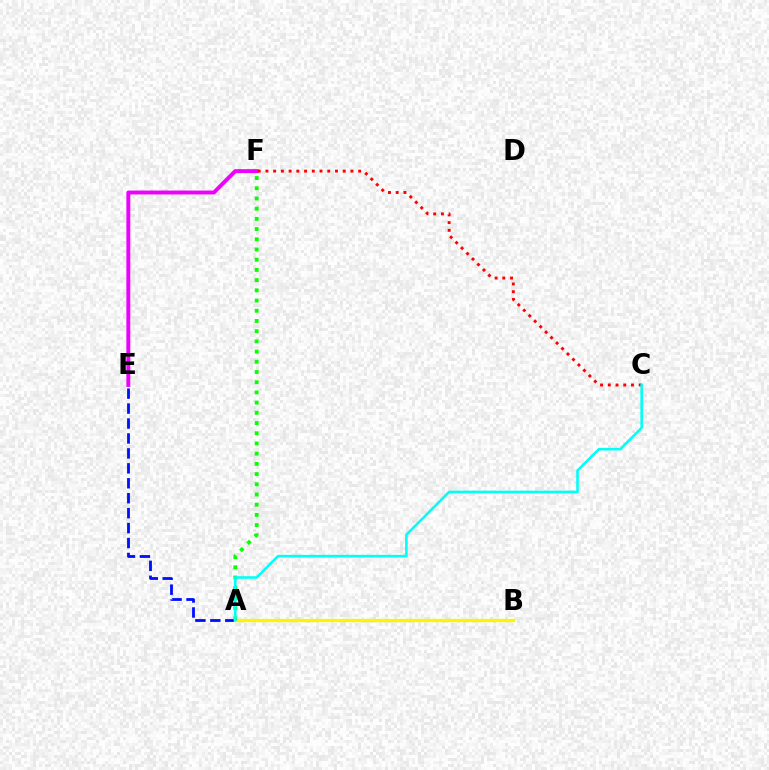{('A', 'E'): [{'color': '#0010ff', 'line_style': 'dashed', 'thickness': 2.03}], ('A', 'B'): [{'color': '#fcf500', 'line_style': 'solid', 'thickness': 2.39}], ('A', 'F'): [{'color': '#08ff00', 'line_style': 'dotted', 'thickness': 2.77}], ('E', 'F'): [{'color': '#ee00ff', 'line_style': 'solid', 'thickness': 2.81}], ('C', 'F'): [{'color': '#ff0000', 'line_style': 'dotted', 'thickness': 2.1}], ('A', 'C'): [{'color': '#00fff6', 'line_style': 'solid', 'thickness': 1.86}]}